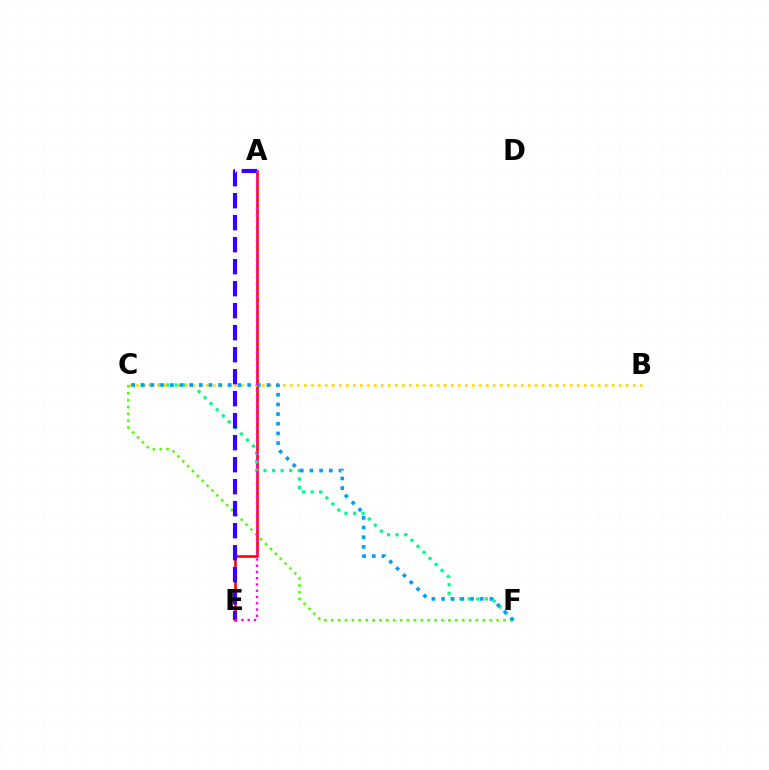{('C', 'F'): [{'color': '#4fff00', 'line_style': 'dotted', 'thickness': 1.87}, {'color': '#00ff86', 'line_style': 'dotted', 'thickness': 2.33}, {'color': '#009eff', 'line_style': 'dotted', 'thickness': 2.63}], ('A', 'E'): [{'color': '#ff0000', 'line_style': 'solid', 'thickness': 1.86}, {'color': '#3700ff', 'line_style': 'dashed', 'thickness': 2.99}, {'color': '#ff00ed', 'line_style': 'dotted', 'thickness': 1.7}], ('B', 'C'): [{'color': '#ffd500', 'line_style': 'dotted', 'thickness': 1.9}]}